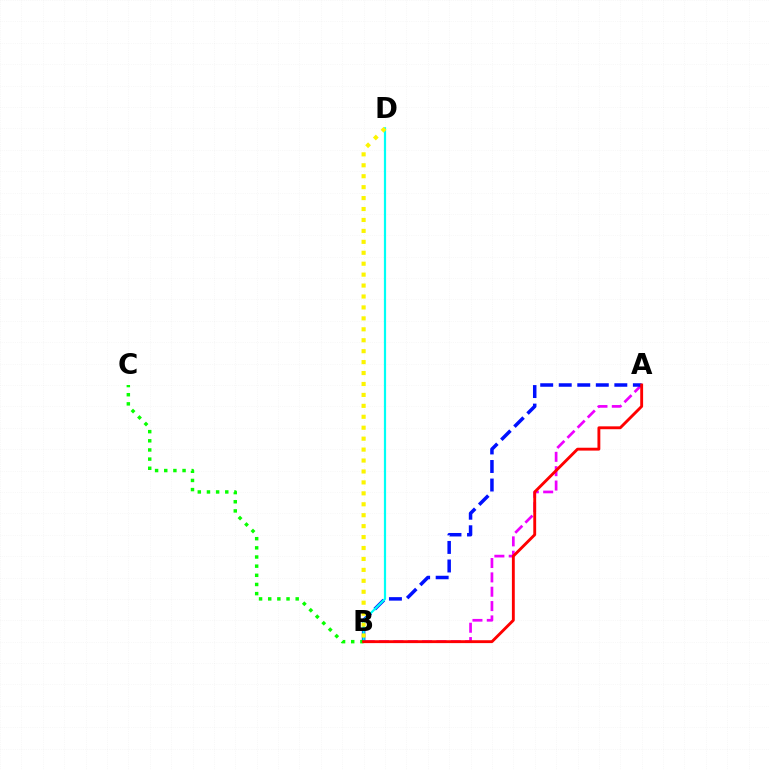{('A', 'B'): [{'color': '#ee00ff', 'line_style': 'dashed', 'thickness': 1.95}, {'color': '#0010ff', 'line_style': 'dashed', 'thickness': 2.52}, {'color': '#ff0000', 'line_style': 'solid', 'thickness': 2.07}], ('B', 'D'): [{'color': '#00fff6', 'line_style': 'solid', 'thickness': 1.59}, {'color': '#fcf500', 'line_style': 'dotted', 'thickness': 2.97}], ('B', 'C'): [{'color': '#08ff00', 'line_style': 'dotted', 'thickness': 2.49}]}